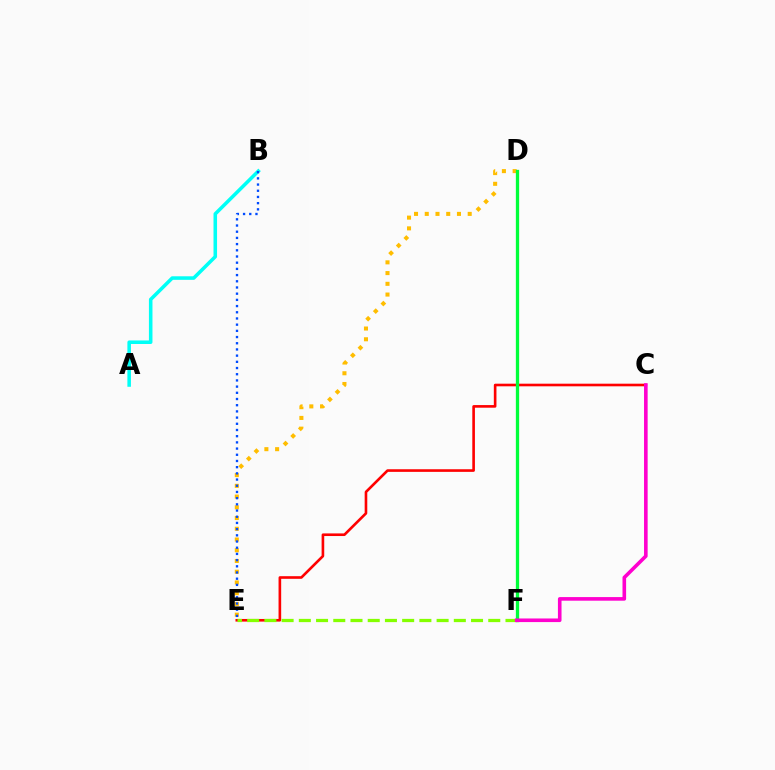{('D', 'F'): [{'color': '#7200ff', 'line_style': 'solid', 'thickness': 2.12}, {'color': '#00ff39', 'line_style': 'solid', 'thickness': 2.37}], ('A', 'B'): [{'color': '#00fff6', 'line_style': 'solid', 'thickness': 2.56}], ('C', 'E'): [{'color': '#ff0000', 'line_style': 'solid', 'thickness': 1.89}], ('E', 'F'): [{'color': '#84ff00', 'line_style': 'dashed', 'thickness': 2.34}], ('D', 'E'): [{'color': '#ffbd00', 'line_style': 'dotted', 'thickness': 2.92}], ('B', 'E'): [{'color': '#004bff', 'line_style': 'dotted', 'thickness': 1.68}], ('C', 'F'): [{'color': '#ff00cf', 'line_style': 'solid', 'thickness': 2.6}]}